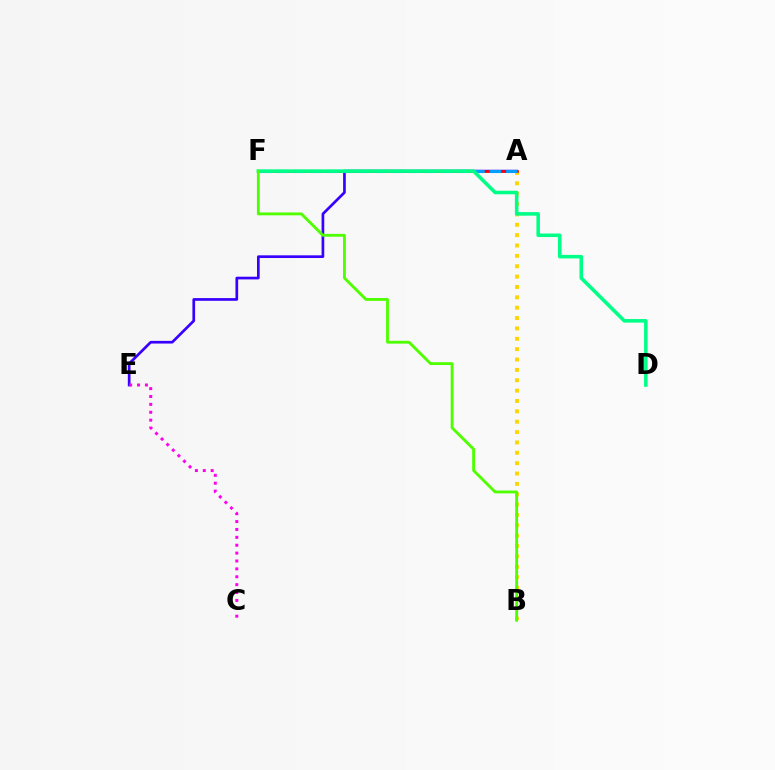{('A', 'E'): [{'color': '#3700ff', 'line_style': 'solid', 'thickness': 1.93}], ('A', 'B'): [{'color': '#ffd500', 'line_style': 'dotted', 'thickness': 2.82}], ('A', 'F'): [{'color': '#ff0000', 'line_style': 'solid', 'thickness': 1.92}, {'color': '#009eff', 'line_style': 'dashed', 'thickness': 2.22}], ('C', 'E'): [{'color': '#ff00ed', 'line_style': 'dotted', 'thickness': 2.14}], ('D', 'F'): [{'color': '#00ff86', 'line_style': 'solid', 'thickness': 2.56}], ('B', 'F'): [{'color': '#4fff00', 'line_style': 'solid', 'thickness': 2.05}]}